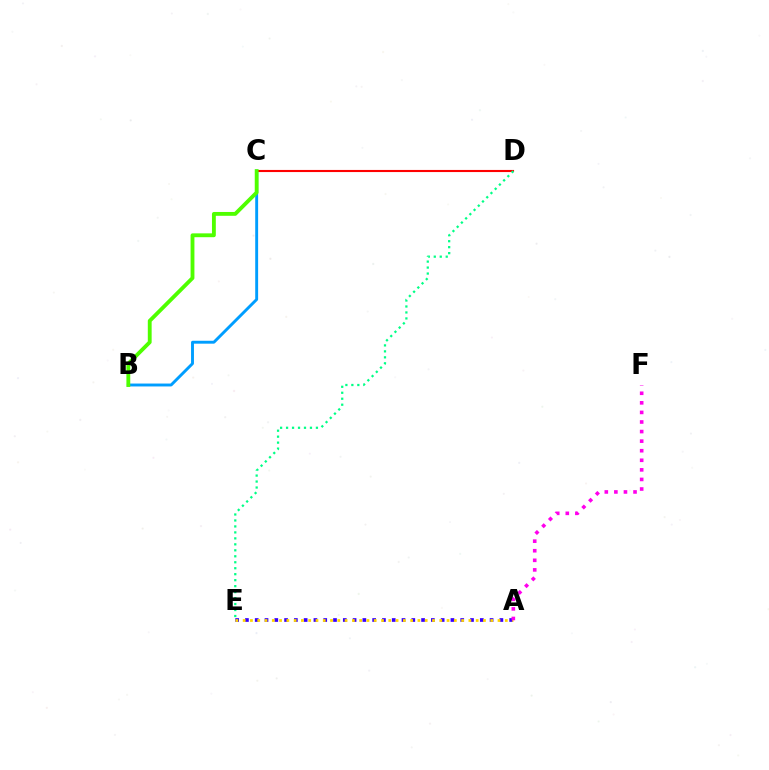{('B', 'C'): [{'color': '#009eff', 'line_style': 'solid', 'thickness': 2.09}, {'color': '#4fff00', 'line_style': 'solid', 'thickness': 2.77}], ('C', 'D'): [{'color': '#ff0000', 'line_style': 'solid', 'thickness': 1.53}], ('A', 'E'): [{'color': '#3700ff', 'line_style': 'dotted', 'thickness': 2.66}, {'color': '#ffd500', 'line_style': 'dotted', 'thickness': 1.98}], ('D', 'E'): [{'color': '#00ff86', 'line_style': 'dotted', 'thickness': 1.62}], ('A', 'F'): [{'color': '#ff00ed', 'line_style': 'dotted', 'thickness': 2.6}]}